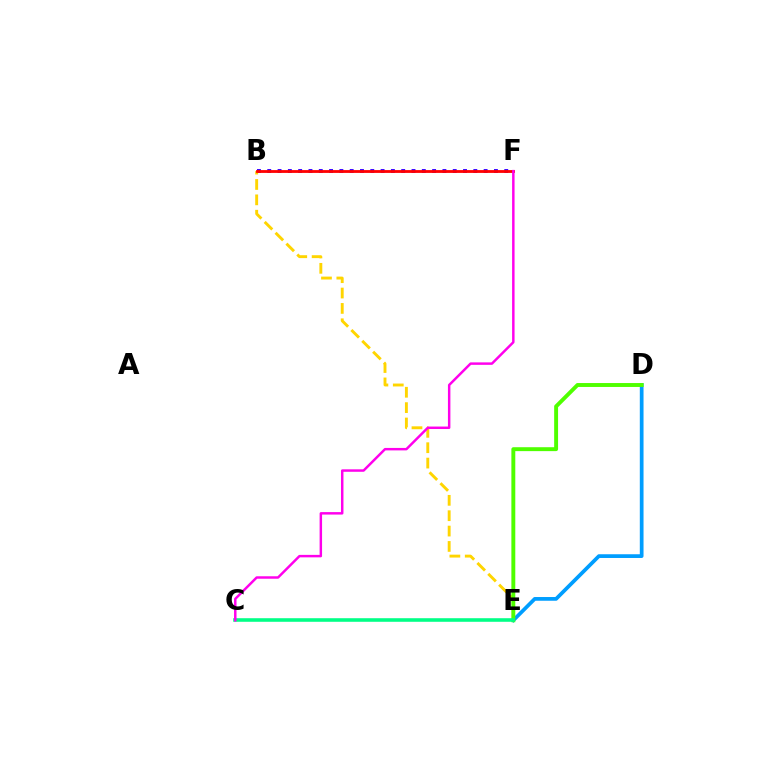{('B', 'F'): [{'color': '#3700ff', 'line_style': 'dotted', 'thickness': 2.8}, {'color': '#ff0000', 'line_style': 'solid', 'thickness': 2.02}], ('D', 'E'): [{'color': '#009eff', 'line_style': 'solid', 'thickness': 2.69}, {'color': '#4fff00', 'line_style': 'solid', 'thickness': 2.82}], ('B', 'E'): [{'color': '#ffd500', 'line_style': 'dashed', 'thickness': 2.09}], ('C', 'E'): [{'color': '#00ff86', 'line_style': 'solid', 'thickness': 2.57}], ('C', 'F'): [{'color': '#ff00ed', 'line_style': 'solid', 'thickness': 1.78}]}